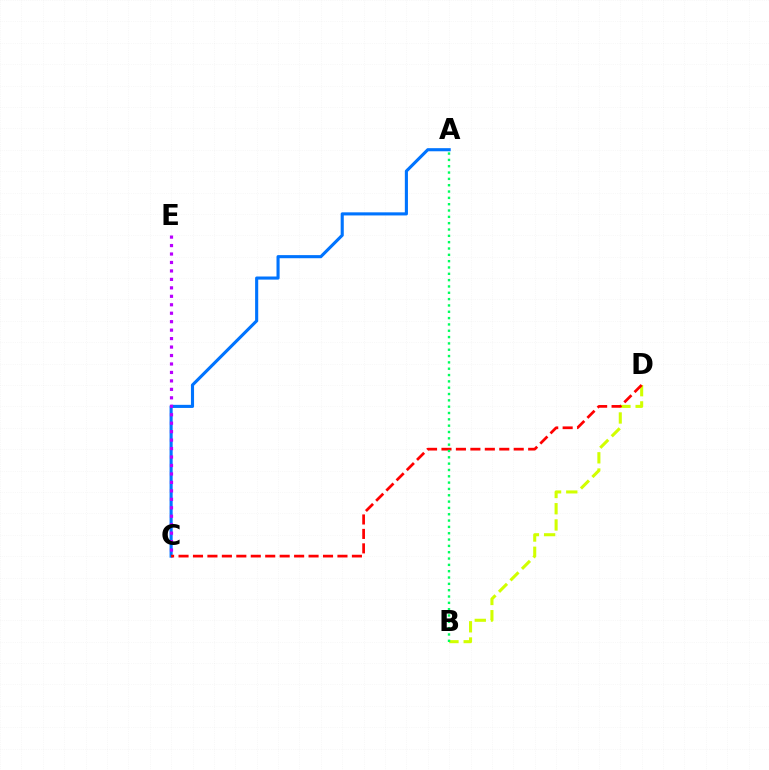{('A', 'C'): [{'color': '#0074ff', 'line_style': 'solid', 'thickness': 2.24}], ('B', 'D'): [{'color': '#d1ff00', 'line_style': 'dashed', 'thickness': 2.21}], ('C', 'E'): [{'color': '#b900ff', 'line_style': 'dotted', 'thickness': 2.3}], ('C', 'D'): [{'color': '#ff0000', 'line_style': 'dashed', 'thickness': 1.96}], ('A', 'B'): [{'color': '#00ff5c', 'line_style': 'dotted', 'thickness': 1.72}]}